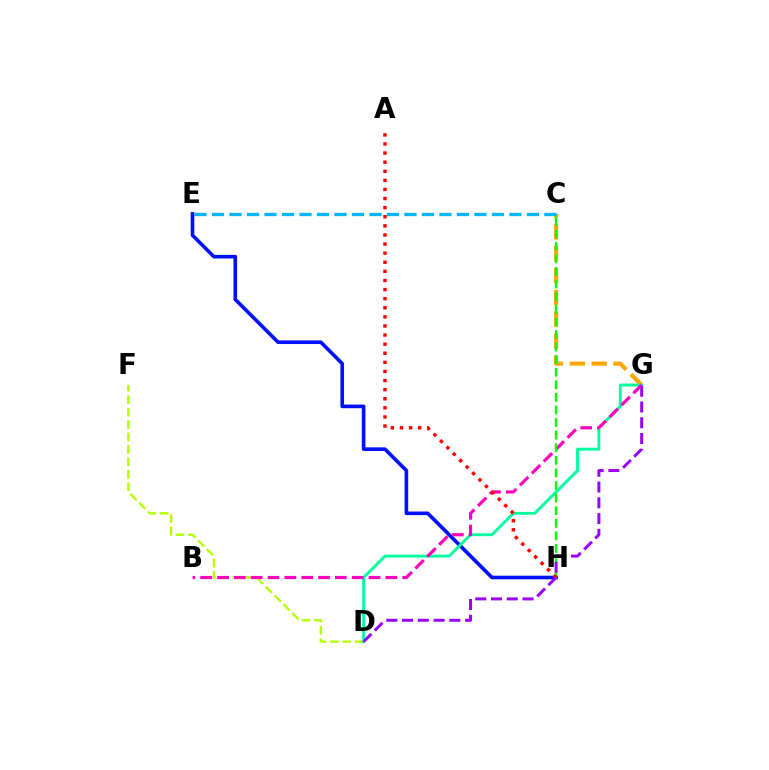{('E', 'H'): [{'color': '#0010ff', 'line_style': 'solid', 'thickness': 2.61}], ('C', 'G'): [{'color': '#ffa500', 'line_style': 'dashed', 'thickness': 2.97}], ('D', 'F'): [{'color': '#b3ff00', 'line_style': 'dashed', 'thickness': 1.69}], ('D', 'G'): [{'color': '#00ff9d', 'line_style': 'solid', 'thickness': 2.07}, {'color': '#9b00ff', 'line_style': 'dashed', 'thickness': 2.14}], ('B', 'G'): [{'color': '#ff00bd', 'line_style': 'dashed', 'thickness': 2.29}], ('C', 'E'): [{'color': '#00b5ff', 'line_style': 'dashed', 'thickness': 2.38}], ('C', 'H'): [{'color': '#08ff00', 'line_style': 'dashed', 'thickness': 1.71}], ('A', 'H'): [{'color': '#ff0000', 'line_style': 'dotted', 'thickness': 2.47}]}